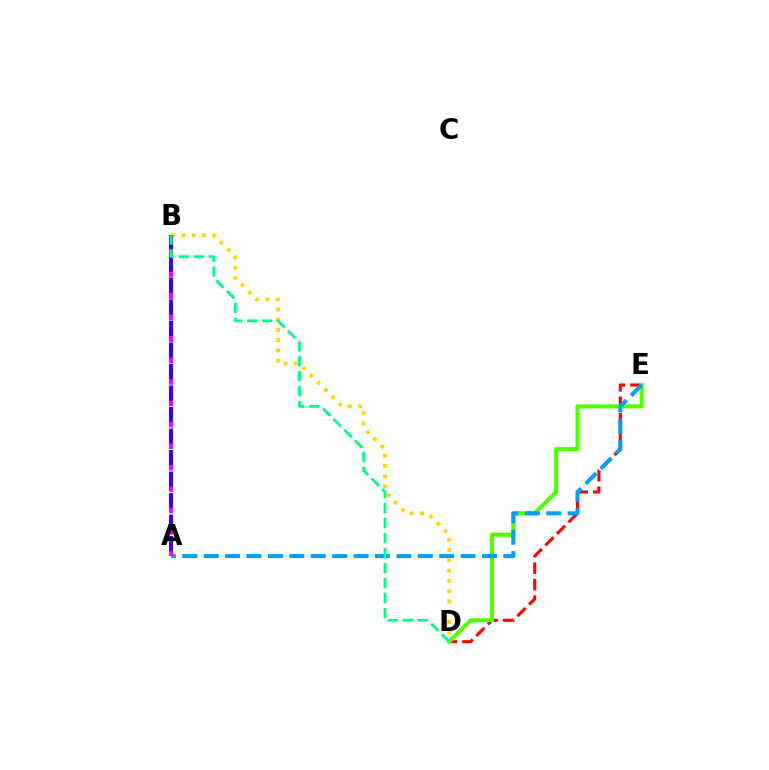{('D', 'E'): [{'color': '#ff0000', 'line_style': 'dashed', 'thickness': 2.24}, {'color': '#4fff00', 'line_style': 'solid', 'thickness': 2.96}], ('A', 'E'): [{'color': '#009eff', 'line_style': 'dashed', 'thickness': 2.91}], ('A', 'B'): [{'color': '#ff00ed', 'line_style': 'dashed', 'thickness': 2.91}, {'color': '#3700ff', 'line_style': 'dashed', 'thickness': 2.92}], ('B', 'D'): [{'color': '#ffd500', 'line_style': 'dotted', 'thickness': 2.79}, {'color': '#00ff86', 'line_style': 'dashed', 'thickness': 2.04}]}